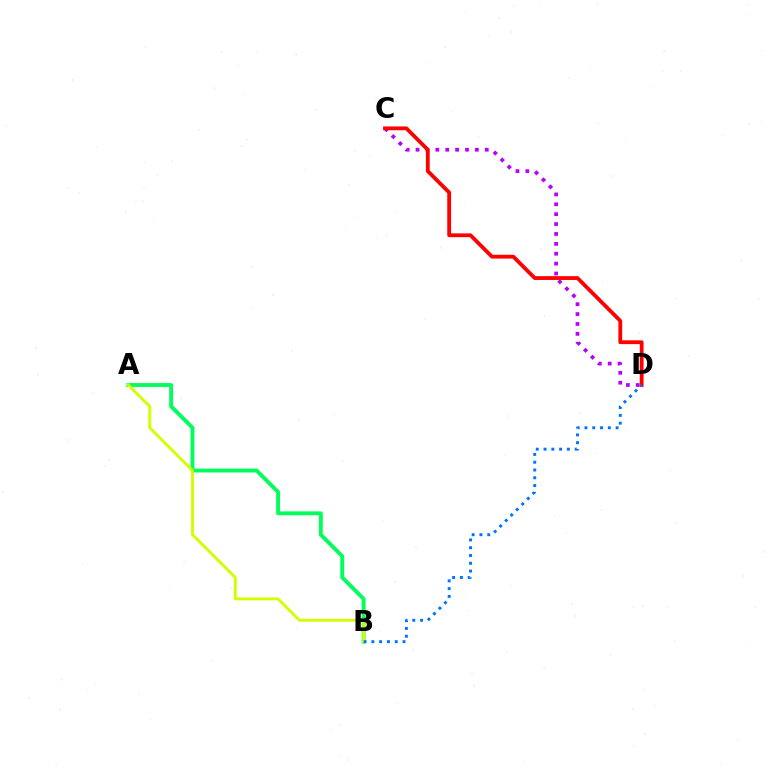{('C', 'D'): [{'color': '#b900ff', 'line_style': 'dotted', 'thickness': 2.69}, {'color': '#ff0000', 'line_style': 'solid', 'thickness': 2.74}], ('A', 'B'): [{'color': '#00ff5c', 'line_style': 'solid', 'thickness': 2.79}, {'color': '#d1ff00', 'line_style': 'solid', 'thickness': 2.09}], ('B', 'D'): [{'color': '#0074ff', 'line_style': 'dotted', 'thickness': 2.12}]}